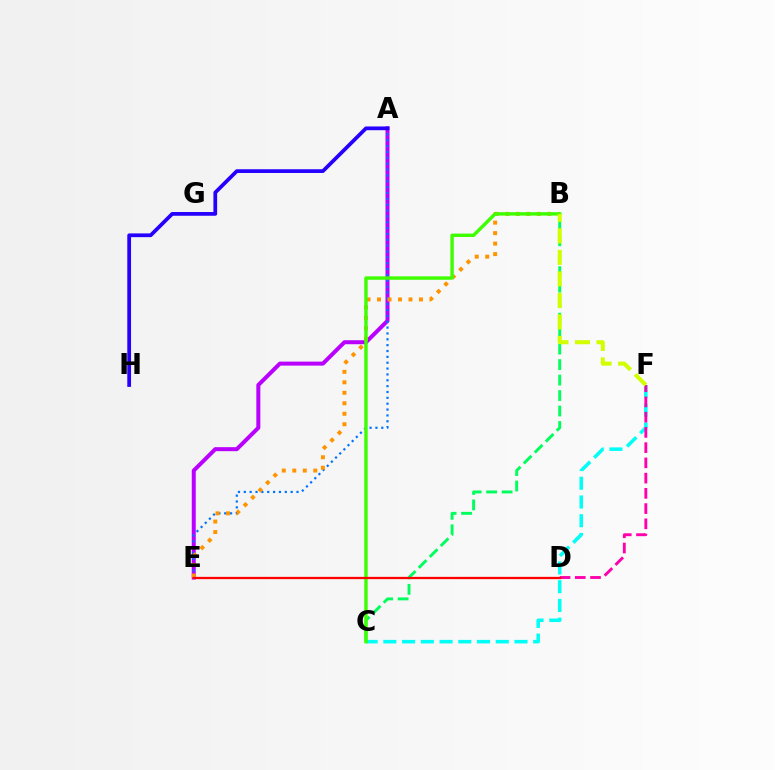{('A', 'E'): [{'color': '#b900ff', 'line_style': 'solid', 'thickness': 2.88}, {'color': '#0074ff', 'line_style': 'dotted', 'thickness': 1.59}], ('C', 'F'): [{'color': '#00fff6', 'line_style': 'dashed', 'thickness': 2.55}], ('D', 'F'): [{'color': '#ff00ac', 'line_style': 'dashed', 'thickness': 2.07}], ('B', 'C'): [{'color': '#00ff5c', 'line_style': 'dashed', 'thickness': 2.1}, {'color': '#3dff00', 'line_style': 'solid', 'thickness': 2.45}], ('B', 'E'): [{'color': '#ff9400', 'line_style': 'dotted', 'thickness': 2.85}], ('D', 'E'): [{'color': '#ff0000', 'line_style': 'solid', 'thickness': 1.64}], ('A', 'H'): [{'color': '#2500ff', 'line_style': 'solid', 'thickness': 2.69}], ('B', 'F'): [{'color': '#d1ff00', 'line_style': 'dashed', 'thickness': 2.92}]}